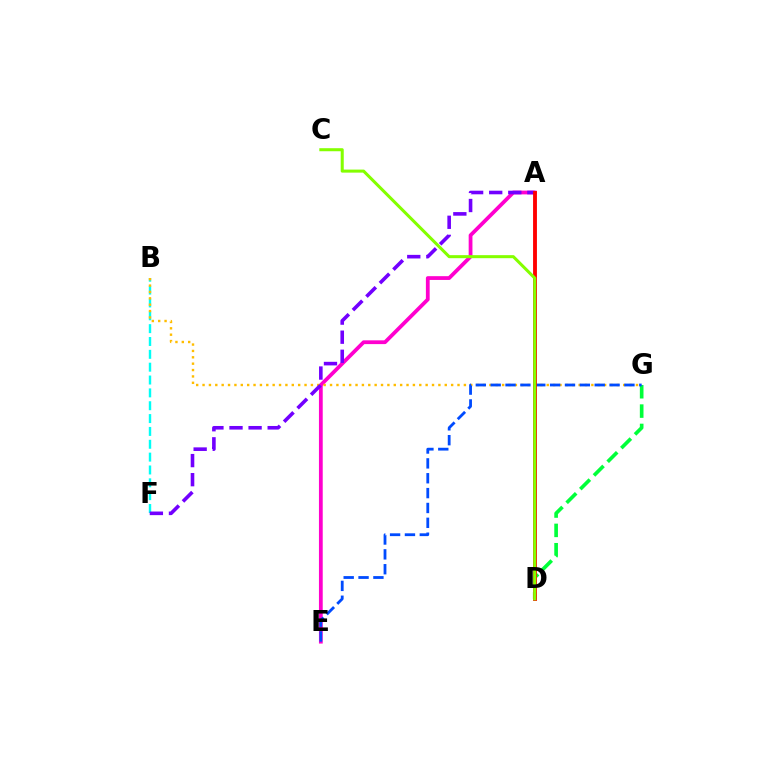{('A', 'E'): [{'color': '#ff00cf', 'line_style': 'solid', 'thickness': 2.72}], ('B', 'F'): [{'color': '#00fff6', 'line_style': 'dashed', 'thickness': 1.75}], ('D', 'G'): [{'color': '#00ff39', 'line_style': 'dashed', 'thickness': 2.63}], ('B', 'G'): [{'color': '#ffbd00', 'line_style': 'dotted', 'thickness': 1.73}], ('A', 'F'): [{'color': '#7200ff', 'line_style': 'dashed', 'thickness': 2.59}], ('E', 'G'): [{'color': '#004bff', 'line_style': 'dashed', 'thickness': 2.02}], ('A', 'D'): [{'color': '#ff0000', 'line_style': 'solid', 'thickness': 2.78}], ('C', 'D'): [{'color': '#84ff00', 'line_style': 'solid', 'thickness': 2.19}]}